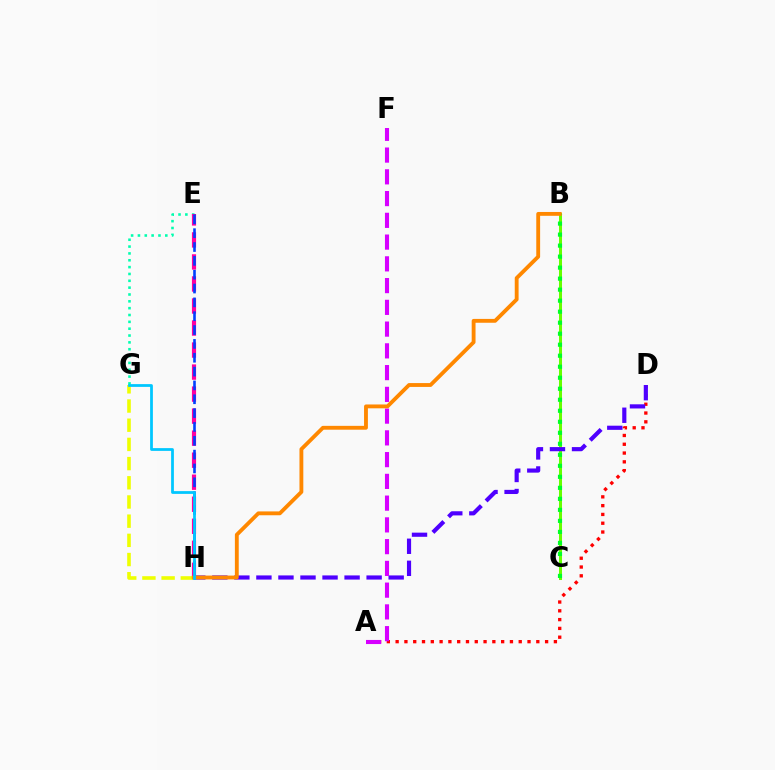{('B', 'C'): [{'color': '#66ff00', 'line_style': 'solid', 'thickness': 2.17}, {'color': '#00ff27', 'line_style': 'dotted', 'thickness': 2.99}], ('A', 'D'): [{'color': '#ff0000', 'line_style': 'dotted', 'thickness': 2.39}], ('E', 'G'): [{'color': '#00ffaf', 'line_style': 'dotted', 'thickness': 1.86}], ('D', 'H'): [{'color': '#4f00ff', 'line_style': 'dashed', 'thickness': 2.99}], ('G', 'H'): [{'color': '#eeff00', 'line_style': 'dashed', 'thickness': 2.61}, {'color': '#00c7ff', 'line_style': 'solid', 'thickness': 1.99}], ('E', 'H'): [{'color': '#ff00a0', 'line_style': 'dashed', 'thickness': 2.99}, {'color': '#003fff', 'line_style': 'dashed', 'thickness': 1.88}], ('A', 'F'): [{'color': '#d600ff', 'line_style': 'dashed', 'thickness': 2.96}], ('B', 'H'): [{'color': '#ff8800', 'line_style': 'solid', 'thickness': 2.77}]}